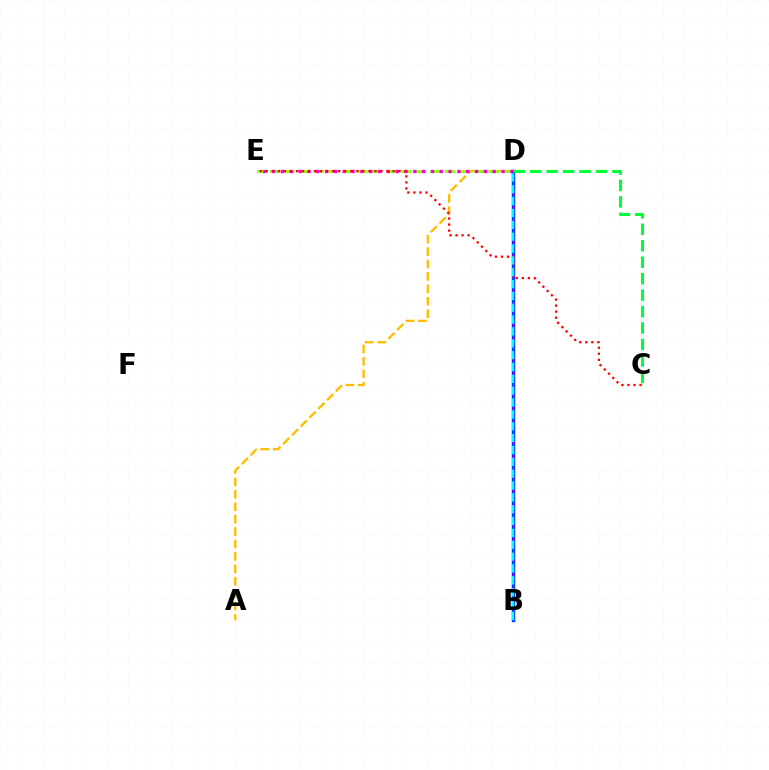{('A', 'D'): [{'color': '#ffbd00', 'line_style': 'dashed', 'thickness': 1.69}], ('B', 'D'): [{'color': '#004bff', 'line_style': 'solid', 'thickness': 2.5}, {'color': '#7200ff', 'line_style': 'dotted', 'thickness': 1.88}, {'color': '#00fff6', 'line_style': 'dashed', 'thickness': 1.61}], ('D', 'E'): [{'color': '#84ff00', 'line_style': 'dashed', 'thickness': 1.98}, {'color': '#ff00cf', 'line_style': 'dotted', 'thickness': 2.4}], ('C', 'E'): [{'color': '#ff0000', 'line_style': 'dotted', 'thickness': 1.64}], ('C', 'D'): [{'color': '#00ff39', 'line_style': 'dashed', 'thickness': 2.24}]}